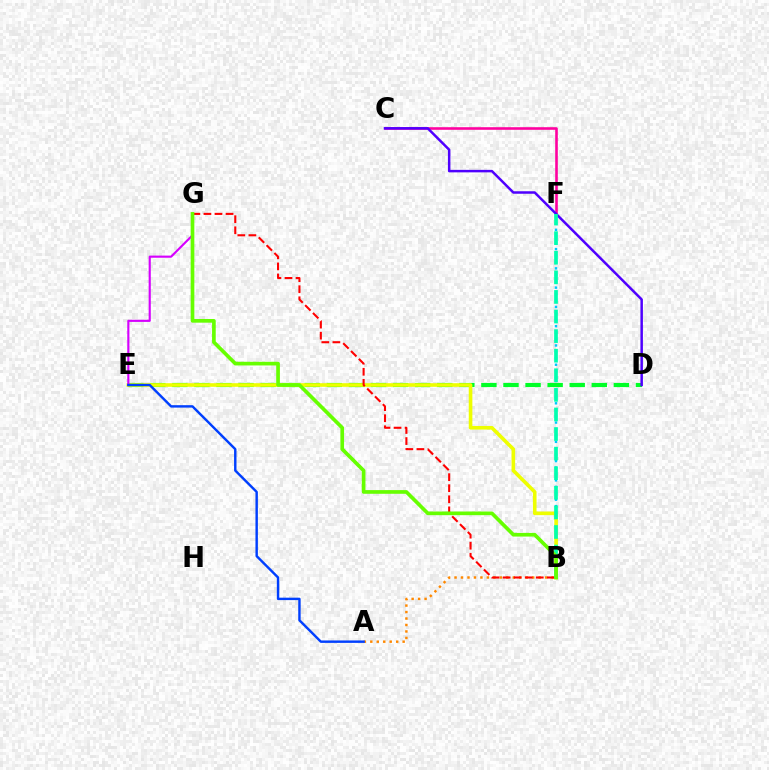{('B', 'F'): [{'color': '#00c7ff', 'line_style': 'dotted', 'thickness': 1.75}, {'color': '#00ffaf', 'line_style': 'dashed', 'thickness': 2.66}], ('C', 'F'): [{'color': '#ff00a0', 'line_style': 'solid', 'thickness': 1.87}], ('D', 'E'): [{'color': '#00ff27', 'line_style': 'dashed', 'thickness': 3.0}], ('B', 'E'): [{'color': '#eeff00', 'line_style': 'solid', 'thickness': 2.6}], ('A', 'B'): [{'color': '#ff8800', 'line_style': 'dotted', 'thickness': 1.76}], ('C', 'D'): [{'color': '#4f00ff', 'line_style': 'solid', 'thickness': 1.79}], ('E', 'G'): [{'color': '#d600ff', 'line_style': 'solid', 'thickness': 1.54}], ('B', 'G'): [{'color': '#ff0000', 'line_style': 'dashed', 'thickness': 1.5}, {'color': '#66ff00', 'line_style': 'solid', 'thickness': 2.65}], ('A', 'E'): [{'color': '#003fff', 'line_style': 'solid', 'thickness': 1.74}]}